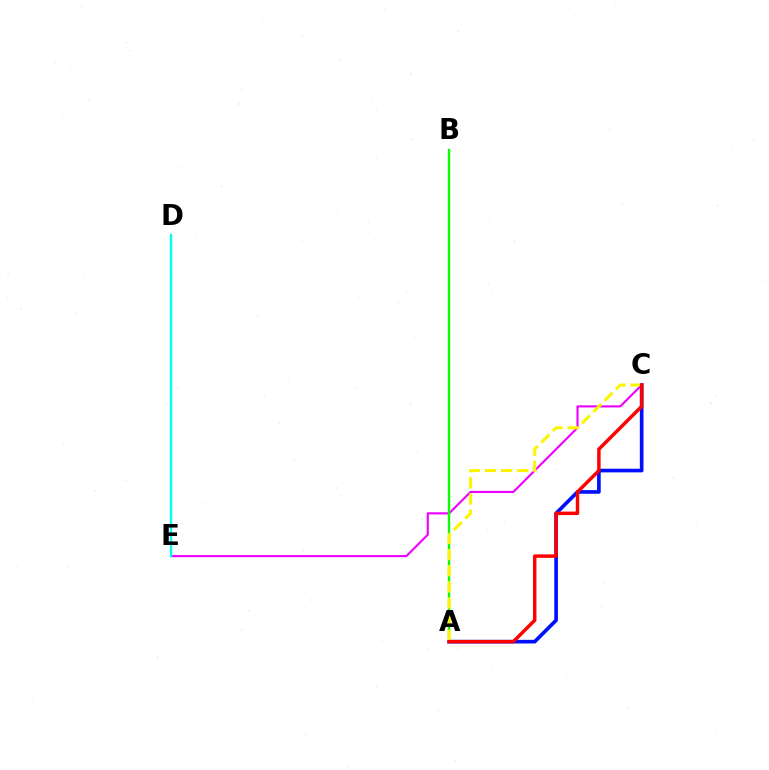{('C', 'E'): [{'color': '#ee00ff', 'line_style': 'solid', 'thickness': 1.53}], ('A', 'C'): [{'color': '#0010ff', 'line_style': 'solid', 'thickness': 2.64}, {'color': '#fcf500', 'line_style': 'dashed', 'thickness': 2.19}, {'color': '#ff0000', 'line_style': 'solid', 'thickness': 2.49}], ('D', 'E'): [{'color': '#00fff6', 'line_style': 'solid', 'thickness': 1.72}], ('A', 'B'): [{'color': '#08ff00', 'line_style': 'solid', 'thickness': 1.7}]}